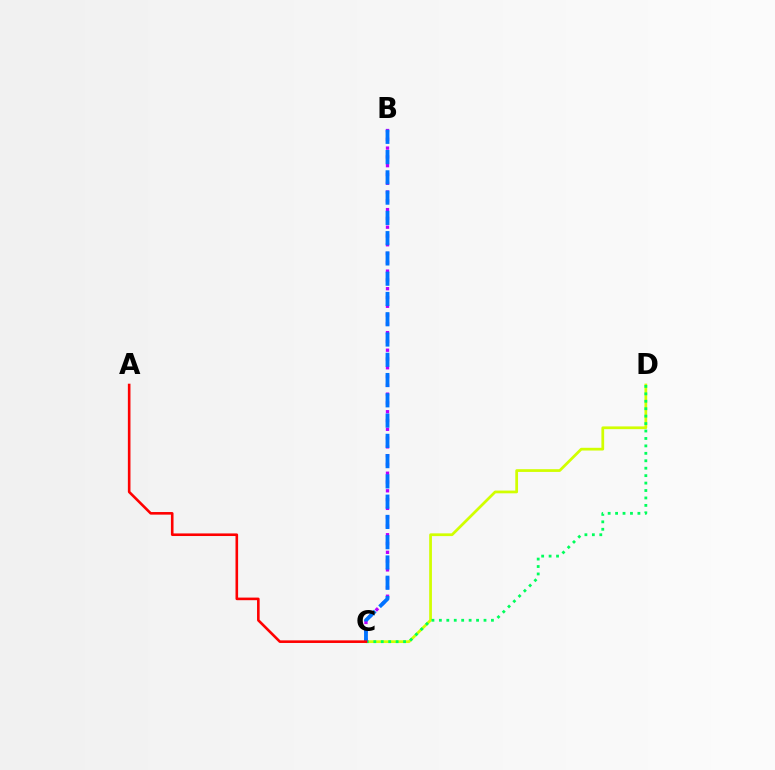{('B', 'C'): [{'color': '#b900ff', 'line_style': 'dotted', 'thickness': 2.39}, {'color': '#0074ff', 'line_style': 'dashed', 'thickness': 2.75}], ('C', 'D'): [{'color': '#d1ff00', 'line_style': 'solid', 'thickness': 1.97}, {'color': '#00ff5c', 'line_style': 'dotted', 'thickness': 2.02}], ('A', 'C'): [{'color': '#ff0000', 'line_style': 'solid', 'thickness': 1.87}]}